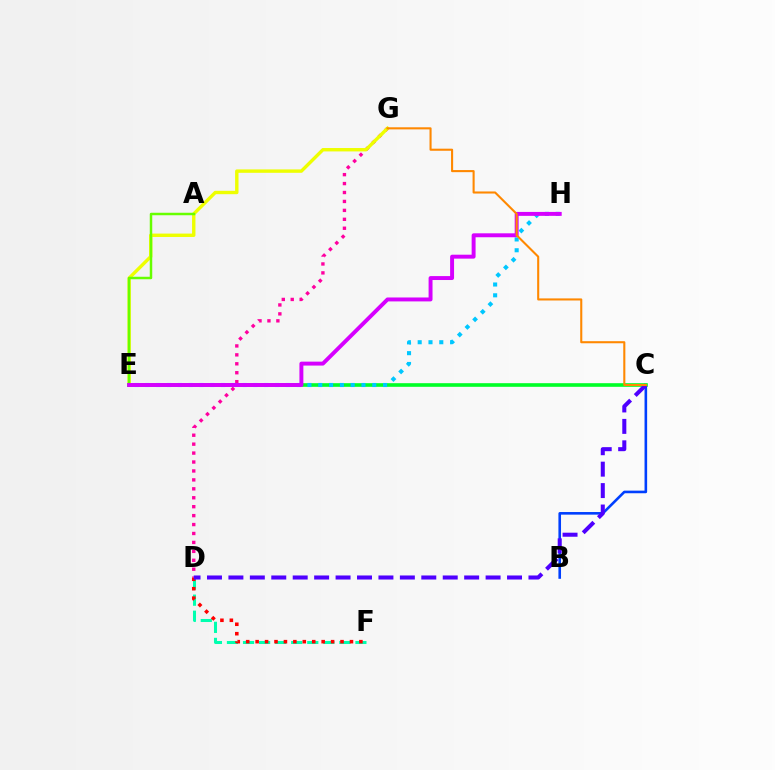{('D', 'G'): [{'color': '#ff00a0', 'line_style': 'dotted', 'thickness': 2.43}], ('D', 'F'): [{'color': '#00ffaf', 'line_style': 'dashed', 'thickness': 2.18}, {'color': '#ff0000', 'line_style': 'dotted', 'thickness': 2.56}], ('E', 'G'): [{'color': '#eeff00', 'line_style': 'solid', 'thickness': 2.44}], ('B', 'C'): [{'color': '#003fff', 'line_style': 'solid', 'thickness': 1.88}], ('A', 'E'): [{'color': '#66ff00', 'line_style': 'solid', 'thickness': 1.78}], ('C', 'E'): [{'color': '#00ff27', 'line_style': 'solid', 'thickness': 2.61}], ('E', 'H'): [{'color': '#00c7ff', 'line_style': 'dotted', 'thickness': 2.93}, {'color': '#d600ff', 'line_style': 'solid', 'thickness': 2.83}], ('C', 'D'): [{'color': '#4f00ff', 'line_style': 'dashed', 'thickness': 2.91}], ('C', 'G'): [{'color': '#ff8800', 'line_style': 'solid', 'thickness': 1.5}]}